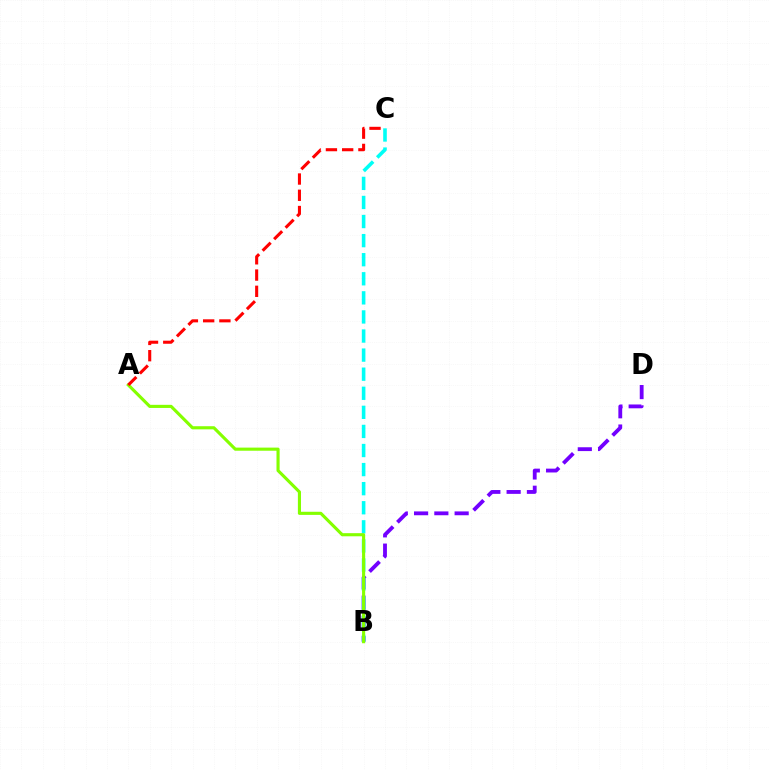{('B', 'D'): [{'color': '#7200ff', 'line_style': 'dashed', 'thickness': 2.76}], ('B', 'C'): [{'color': '#00fff6', 'line_style': 'dashed', 'thickness': 2.59}], ('A', 'B'): [{'color': '#84ff00', 'line_style': 'solid', 'thickness': 2.25}], ('A', 'C'): [{'color': '#ff0000', 'line_style': 'dashed', 'thickness': 2.21}]}